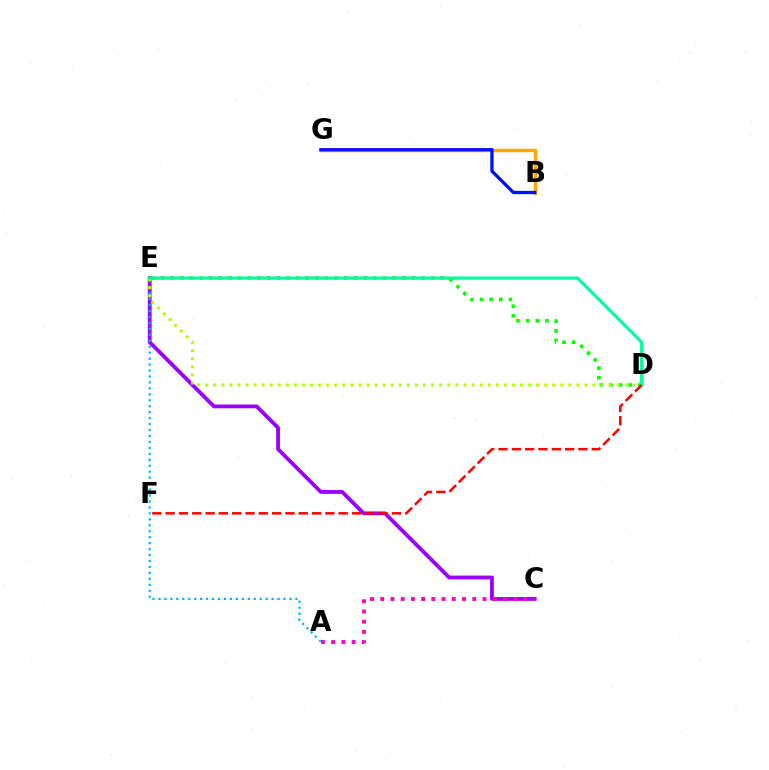{('C', 'E'): [{'color': '#9b00ff', 'line_style': 'solid', 'thickness': 2.74}], ('D', 'E'): [{'color': '#08ff00', 'line_style': 'dotted', 'thickness': 2.62}, {'color': '#b3ff00', 'line_style': 'dotted', 'thickness': 2.19}, {'color': '#00ff9d', 'line_style': 'solid', 'thickness': 2.29}], ('A', 'E'): [{'color': '#00b5ff', 'line_style': 'dotted', 'thickness': 1.62}], ('B', 'G'): [{'color': '#ffa500', 'line_style': 'solid', 'thickness': 2.47}, {'color': '#0010ff', 'line_style': 'solid', 'thickness': 2.37}], ('A', 'C'): [{'color': '#ff00bd', 'line_style': 'dotted', 'thickness': 2.78}], ('D', 'F'): [{'color': '#ff0000', 'line_style': 'dashed', 'thickness': 1.81}]}